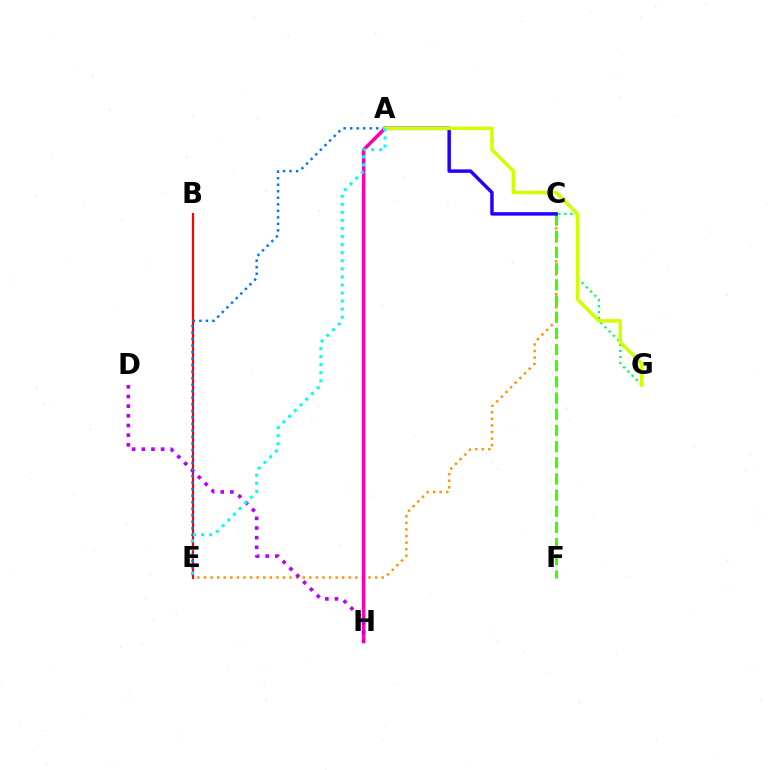{('C', 'E'): [{'color': '#ff9400', 'line_style': 'dotted', 'thickness': 1.79}], ('A', 'H'): [{'color': '#ff00ac', 'line_style': 'solid', 'thickness': 2.52}], ('C', 'G'): [{'color': '#00ff5c', 'line_style': 'dotted', 'thickness': 1.62}], ('B', 'E'): [{'color': '#ff0000', 'line_style': 'solid', 'thickness': 1.59}], ('D', 'H'): [{'color': '#b900ff', 'line_style': 'dotted', 'thickness': 2.63}], ('C', 'F'): [{'color': '#3dff00', 'line_style': 'dashed', 'thickness': 2.2}], ('A', 'C'): [{'color': '#2500ff', 'line_style': 'solid', 'thickness': 2.5}], ('A', 'E'): [{'color': '#0074ff', 'line_style': 'dotted', 'thickness': 1.77}, {'color': '#00fff6', 'line_style': 'dotted', 'thickness': 2.19}], ('A', 'G'): [{'color': '#d1ff00', 'line_style': 'solid', 'thickness': 2.53}]}